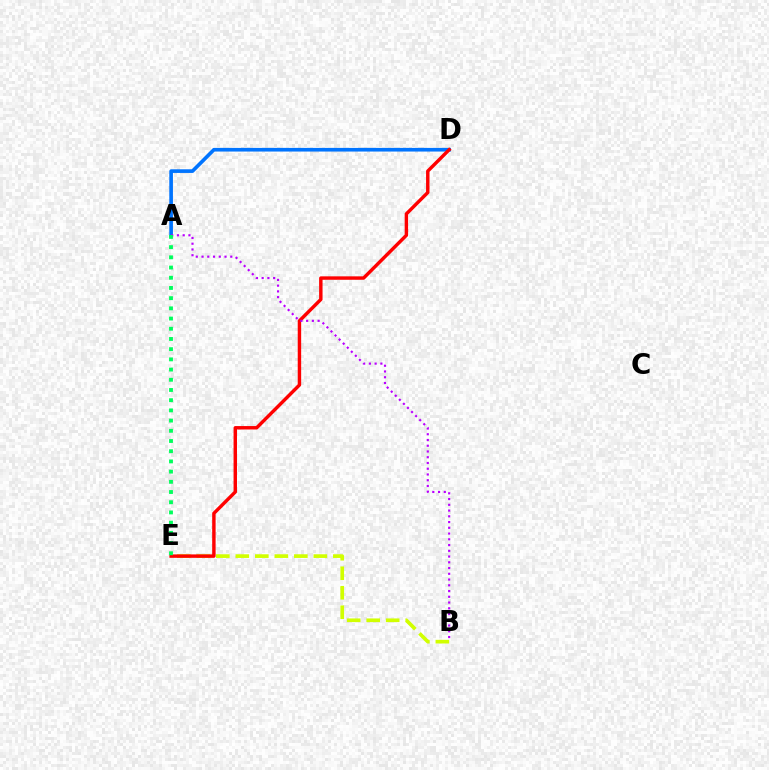{('B', 'E'): [{'color': '#d1ff00', 'line_style': 'dashed', 'thickness': 2.65}], ('A', 'D'): [{'color': '#0074ff', 'line_style': 'solid', 'thickness': 2.63}], ('D', 'E'): [{'color': '#ff0000', 'line_style': 'solid', 'thickness': 2.47}], ('A', 'B'): [{'color': '#b900ff', 'line_style': 'dotted', 'thickness': 1.56}], ('A', 'E'): [{'color': '#00ff5c', 'line_style': 'dotted', 'thickness': 2.77}]}